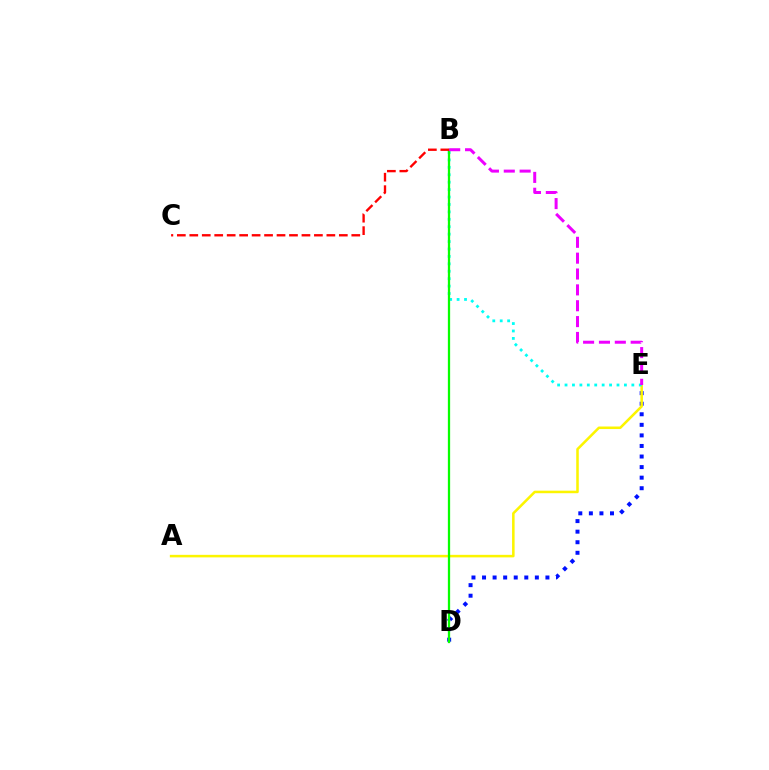{('D', 'E'): [{'color': '#0010ff', 'line_style': 'dotted', 'thickness': 2.87}], ('A', 'E'): [{'color': '#fcf500', 'line_style': 'solid', 'thickness': 1.83}], ('B', 'E'): [{'color': '#00fff6', 'line_style': 'dotted', 'thickness': 2.02}, {'color': '#ee00ff', 'line_style': 'dashed', 'thickness': 2.15}], ('B', 'D'): [{'color': '#08ff00', 'line_style': 'solid', 'thickness': 1.64}], ('B', 'C'): [{'color': '#ff0000', 'line_style': 'dashed', 'thickness': 1.69}]}